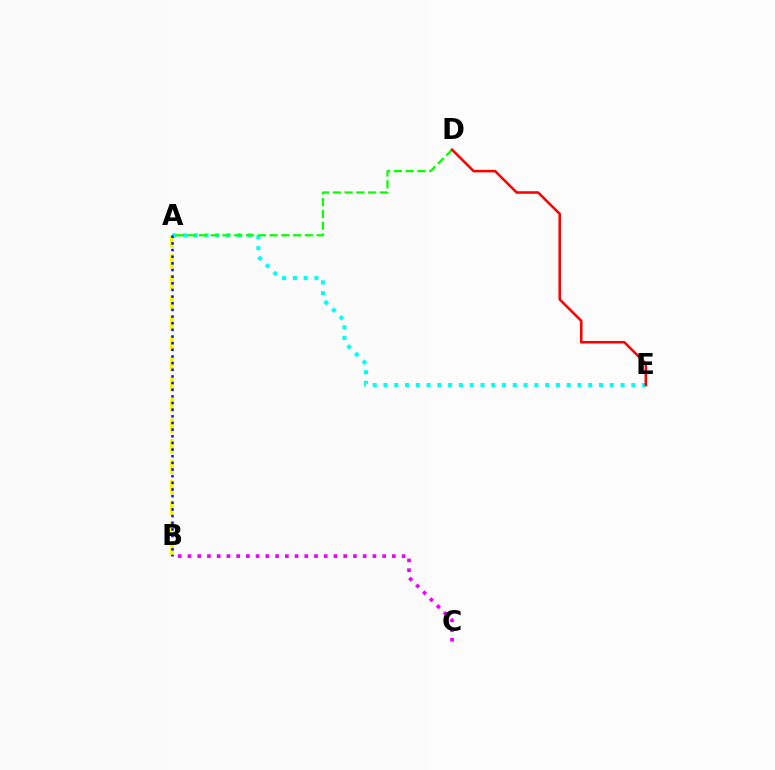{('A', 'B'): [{'color': '#fcf500', 'line_style': 'dashed', 'thickness': 2.79}, {'color': '#0010ff', 'line_style': 'dotted', 'thickness': 1.81}], ('B', 'C'): [{'color': '#ee00ff', 'line_style': 'dotted', 'thickness': 2.64}], ('A', 'E'): [{'color': '#00fff6', 'line_style': 'dotted', 'thickness': 2.93}], ('A', 'D'): [{'color': '#08ff00', 'line_style': 'dashed', 'thickness': 1.6}], ('D', 'E'): [{'color': '#ff0000', 'line_style': 'solid', 'thickness': 1.83}]}